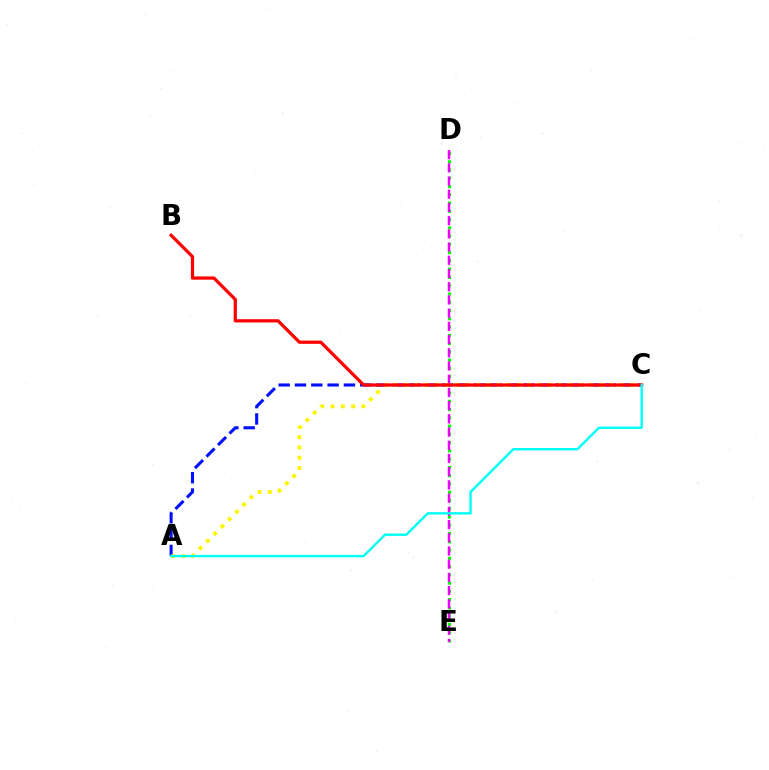{('A', 'C'): [{'color': '#0010ff', 'line_style': 'dashed', 'thickness': 2.22}, {'color': '#fcf500', 'line_style': 'dotted', 'thickness': 2.79}, {'color': '#00fff6', 'line_style': 'solid', 'thickness': 1.7}], ('D', 'E'): [{'color': '#08ff00', 'line_style': 'dotted', 'thickness': 2.24}, {'color': '#ee00ff', 'line_style': 'dashed', 'thickness': 1.79}], ('B', 'C'): [{'color': '#ff0000', 'line_style': 'solid', 'thickness': 2.33}]}